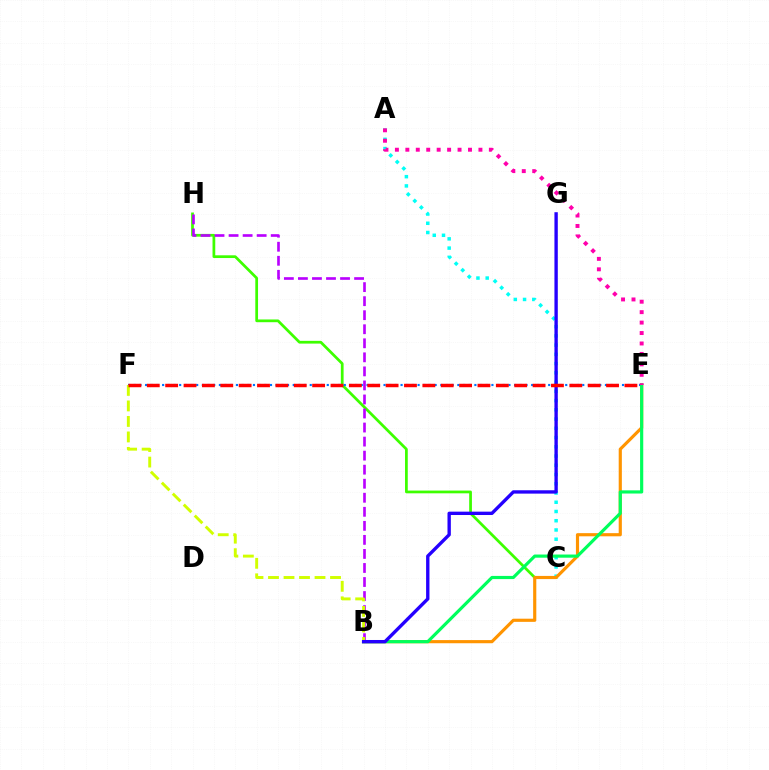{('C', 'H'): [{'color': '#3dff00', 'line_style': 'solid', 'thickness': 1.97}], ('A', 'C'): [{'color': '#00fff6', 'line_style': 'dotted', 'thickness': 2.51}], ('B', 'E'): [{'color': '#ff9400', 'line_style': 'solid', 'thickness': 2.27}, {'color': '#00ff5c', 'line_style': 'solid', 'thickness': 2.28}], ('E', 'F'): [{'color': '#0074ff', 'line_style': 'dotted', 'thickness': 1.54}, {'color': '#ff0000', 'line_style': 'dashed', 'thickness': 2.5}], ('B', 'H'): [{'color': '#b900ff', 'line_style': 'dashed', 'thickness': 1.91}], ('B', 'F'): [{'color': '#d1ff00', 'line_style': 'dashed', 'thickness': 2.11}], ('B', 'G'): [{'color': '#2500ff', 'line_style': 'solid', 'thickness': 2.42}], ('A', 'E'): [{'color': '#ff00ac', 'line_style': 'dotted', 'thickness': 2.84}]}